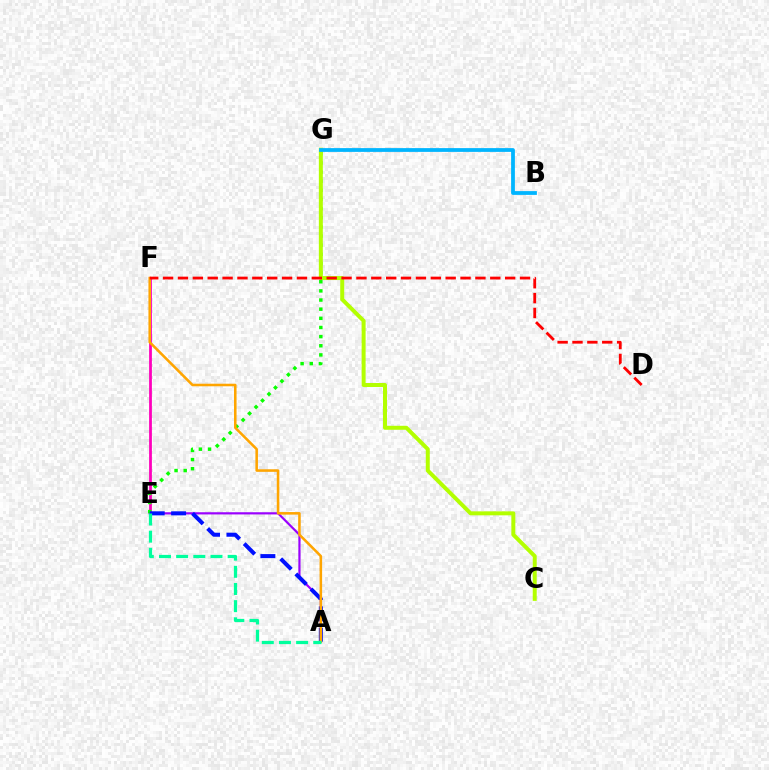{('E', 'F'): [{'color': '#ff00bd', 'line_style': 'solid', 'thickness': 1.99}], ('A', 'E'): [{'color': '#9b00ff', 'line_style': 'solid', 'thickness': 1.58}, {'color': '#0010ff', 'line_style': 'dashed', 'thickness': 2.91}, {'color': '#00ff9d', 'line_style': 'dashed', 'thickness': 2.33}], ('E', 'G'): [{'color': '#08ff00', 'line_style': 'dotted', 'thickness': 2.48}], ('A', 'F'): [{'color': '#ffa500', 'line_style': 'solid', 'thickness': 1.84}], ('C', 'G'): [{'color': '#b3ff00', 'line_style': 'solid', 'thickness': 2.87}], ('D', 'F'): [{'color': '#ff0000', 'line_style': 'dashed', 'thickness': 2.02}], ('B', 'G'): [{'color': '#00b5ff', 'line_style': 'solid', 'thickness': 2.72}]}